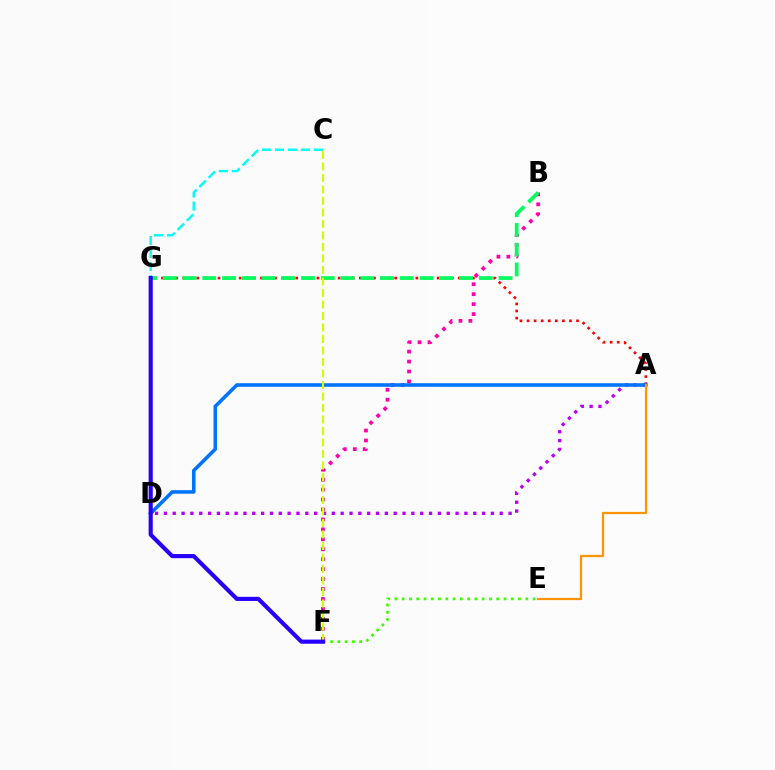{('A', 'D'): [{'color': '#b900ff', 'line_style': 'dotted', 'thickness': 2.4}, {'color': '#0074ff', 'line_style': 'solid', 'thickness': 2.57}], ('A', 'G'): [{'color': '#ff0000', 'line_style': 'dotted', 'thickness': 1.92}], ('E', 'F'): [{'color': '#3dff00', 'line_style': 'dotted', 'thickness': 1.98}], ('B', 'F'): [{'color': '#ff00ac', 'line_style': 'dotted', 'thickness': 2.7}], ('B', 'G'): [{'color': '#00ff5c', 'line_style': 'dashed', 'thickness': 2.68}], ('C', 'G'): [{'color': '#00fff6', 'line_style': 'dashed', 'thickness': 1.76}], ('C', 'F'): [{'color': '#d1ff00', 'line_style': 'dashed', 'thickness': 1.56}], ('A', 'E'): [{'color': '#ff9400', 'line_style': 'solid', 'thickness': 1.6}], ('F', 'G'): [{'color': '#2500ff', 'line_style': 'solid', 'thickness': 2.97}]}